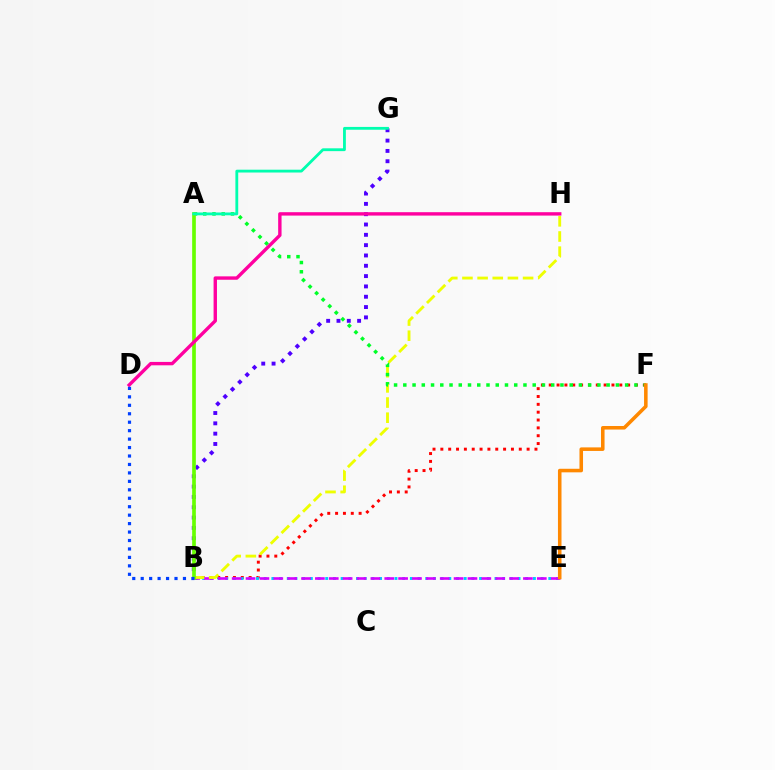{('B', 'F'): [{'color': '#ff0000', 'line_style': 'dotted', 'thickness': 2.13}], ('B', 'E'): [{'color': '#00c7ff', 'line_style': 'dotted', 'thickness': 2.09}, {'color': '#d600ff', 'line_style': 'dashed', 'thickness': 1.88}], ('B', 'H'): [{'color': '#eeff00', 'line_style': 'dashed', 'thickness': 2.06}], ('B', 'G'): [{'color': '#4f00ff', 'line_style': 'dotted', 'thickness': 2.8}], ('A', 'F'): [{'color': '#00ff27', 'line_style': 'dotted', 'thickness': 2.51}], ('A', 'B'): [{'color': '#66ff00', 'line_style': 'solid', 'thickness': 2.64}], ('D', 'H'): [{'color': '#ff00a0', 'line_style': 'solid', 'thickness': 2.44}], ('E', 'F'): [{'color': '#ff8800', 'line_style': 'solid', 'thickness': 2.56}], ('A', 'G'): [{'color': '#00ffaf', 'line_style': 'solid', 'thickness': 2.03}], ('B', 'D'): [{'color': '#003fff', 'line_style': 'dotted', 'thickness': 2.3}]}